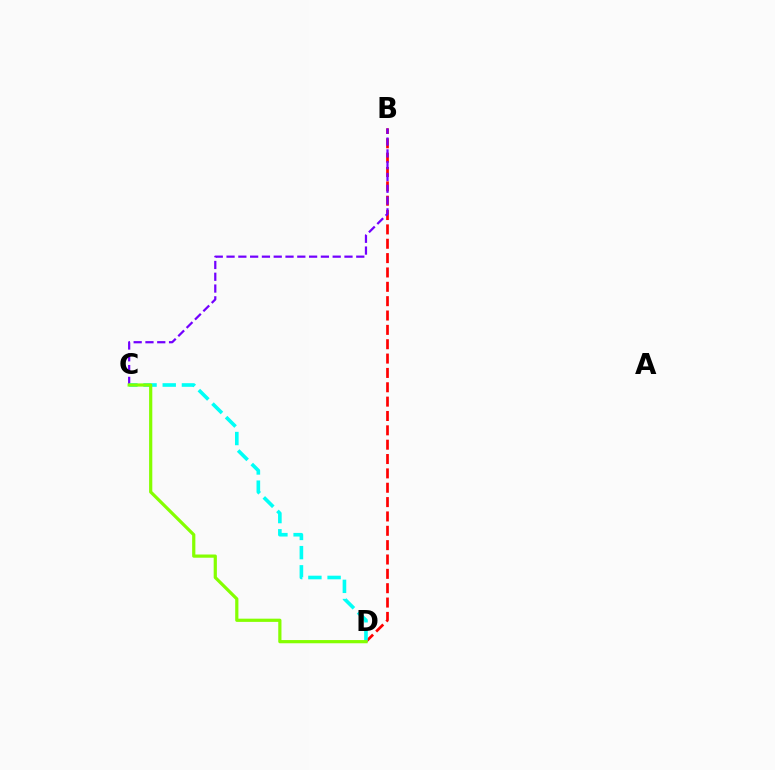{('B', 'D'): [{'color': '#ff0000', 'line_style': 'dashed', 'thickness': 1.95}], ('B', 'C'): [{'color': '#7200ff', 'line_style': 'dashed', 'thickness': 1.6}], ('C', 'D'): [{'color': '#00fff6', 'line_style': 'dashed', 'thickness': 2.61}, {'color': '#84ff00', 'line_style': 'solid', 'thickness': 2.31}]}